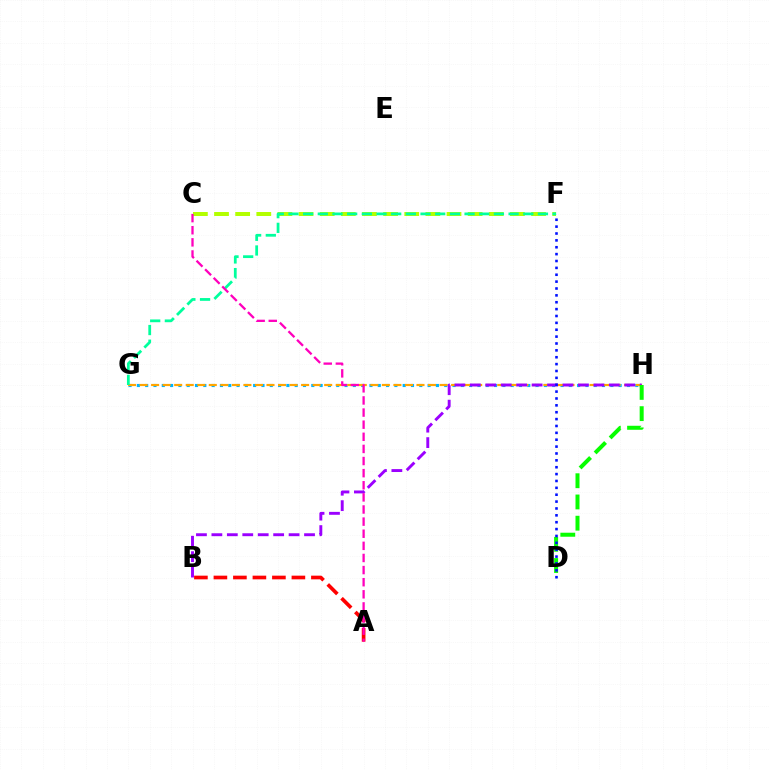{('C', 'F'): [{'color': '#b3ff00', 'line_style': 'dashed', 'thickness': 2.87}], ('A', 'B'): [{'color': '#ff0000', 'line_style': 'dashed', 'thickness': 2.65}], ('G', 'H'): [{'color': '#00b5ff', 'line_style': 'dotted', 'thickness': 2.26}, {'color': '#ffa500', 'line_style': 'dashed', 'thickness': 1.57}], ('B', 'H'): [{'color': '#9b00ff', 'line_style': 'dashed', 'thickness': 2.1}], ('F', 'G'): [{'color': '#00ff9d', 'line_style': 'dashed', 'thickness': 1.99}], ('D', 'H'): [{'color': '#08ff00', 'line_style': 'dashed', 'thickness': 2.88}], ('A', 'C'): [{'color': '#ff00bd', 'line_style': 'dashed', 'thickness': 1.65}], ('D', 'F'): [{'color': '#0010ff', 'line_style': 'dotted', 'thickness': 1.87}]}